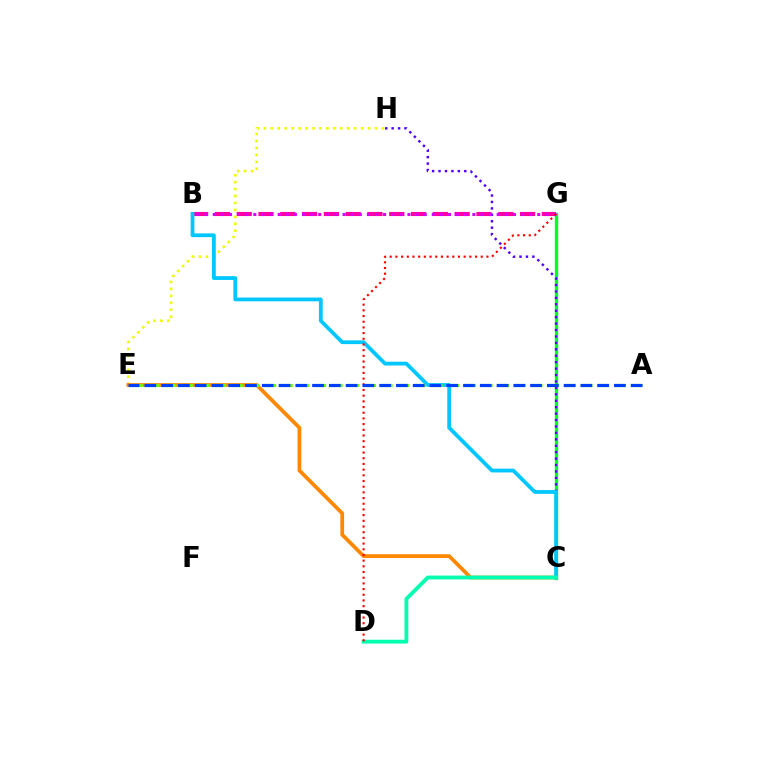{('C', 'G'): [{'color': '#00ff27', 'line_style': 'solid', 'thickness': 2.41}], ('C', 'H'): [{'color': '#4f00ff', 'line_style': 'dotted', 'thickness': 1.75}], ('B', 'G'): [{'color': '#ff00a0', 'line_style': 'dashed', 'thickness': 2.96}, {'color': '#d600ff', 'line_style': 'dotted', 'thickness': 2.2}], ('E', 'H'): [{'color': '#eeff00', 'line_style': 'dotted', 'thickness': 1.89}], ('C', 'E'): [{'color': '#ff8800', 'line_style': 'solid', 'thickness': 2.69}], ('B', 'C'): [{'color': '#00c7ff', 'line_style': 'solid', 'thickness': 2.72}], ('C', 'D'): [{'color': '#00ffaf', 'line_style': 'solid', 'thickness': 2.76}], ('D', 'G'): [{'color': '#ff0000', 'line_style': 'dotted', 'thickness': 1.55}], ('A', 'E'): [{'color': '#66ff00', 'line_style': 'dashed', 'thickness': 2.26}, {'color': '#003fff', 'line_style': 'dashed', 'thickness': 2.28}]}